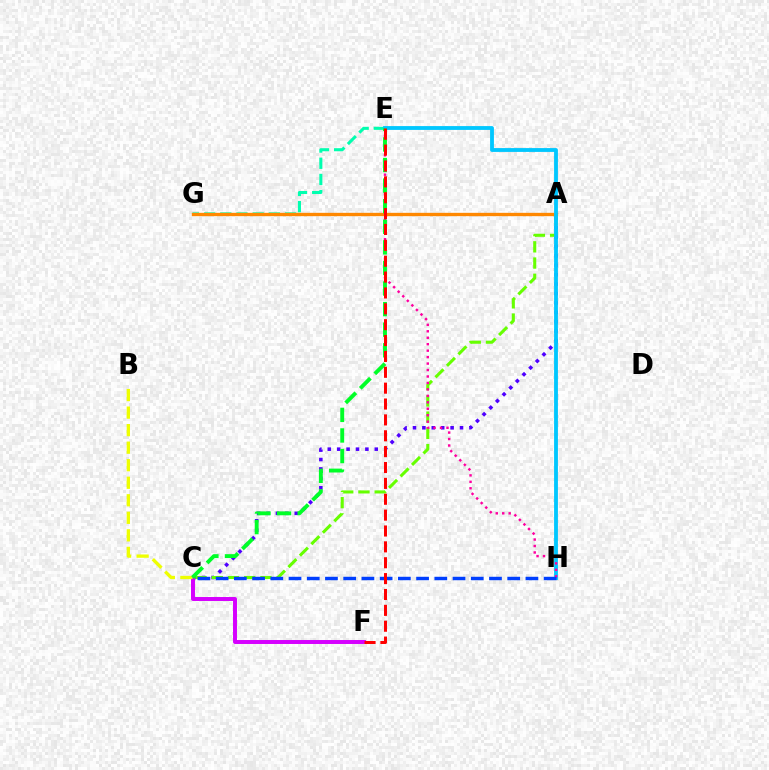{('E', 'G'): [{'color': '#00ffaf', 'line_style': 'dashed', 'thickness': 2.2}], ('A', 'G'): [{'color': '#ff8800', 'line_style': 'solid', 'thickness': 2.41}], ('A', 'C'): [{'color': '#4f00ff', 'line_style': 'dotted', 'thickness': 2.56}, {'color': '#66ff00', 'line_style': 'dashed', 'thickness': 2.2}], ('C', 'F'): [{'color': '#d600ff', 'line_style': 'solid', 'thickness': 2.85}], ('E', 'H'): [{'color': '#00c7ff', 'line_style': 'solid', 'thickness': 2.76}, {'color': '#ff00a0', 'line_style': 'dotted', 'thickness': 1.75}], ('C', 'H'): [{'color': '#003fff', 'line_style': 'dashed', 'thickness': 2.48}], ('B', 'C'): [{'color': '#eeff00', 'line_style': 'dashed', 'thickness': 2.38}], ('C', 'E'): [{'color': '#00ff27', 'line_style': 'dashed', 'thickness': 2.8}], ('E', 'F'): [{'color': '#ff0000', 'line_style': 'dashed', 'thickness': 2.16}]}